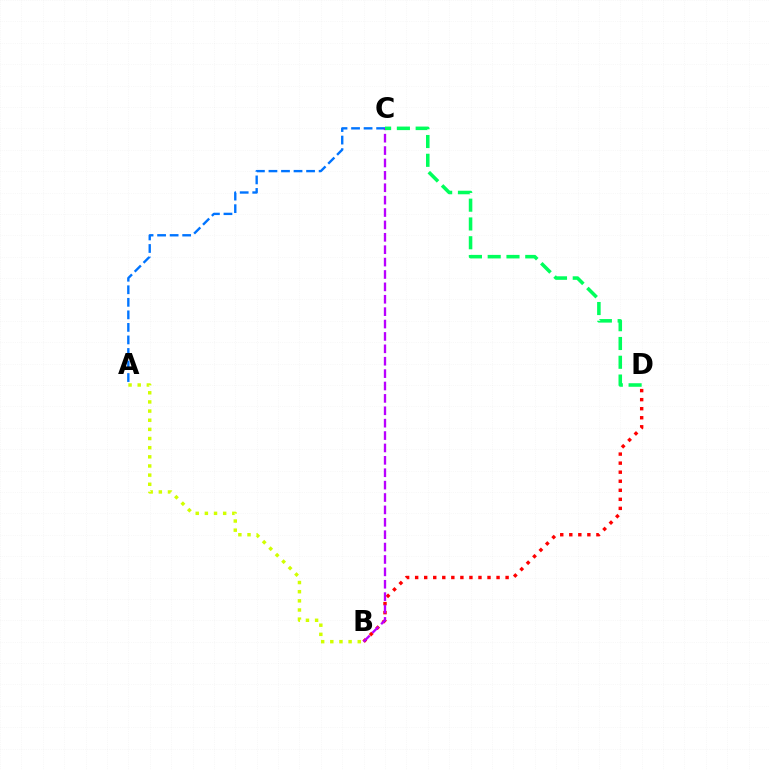{('A', 'B'): [{'color': '#d1ff00', 'line_style': 'dotted', 'thickness': 2.49}], ('A', 'C'): [{'color': '#0074ff', 'line_style': 'dashed', 'thickness': 1.7}], ('B', 'D'): [{'color': '#ff0000', 'line_style': 'dotted', 'thickness': 2.46}], ('B', 'C'): [{'color': '#b900ff', 'line_style': 'dashed', 'thickness': 1.68}], ('C', 'D'): [{'color': '#00ff5c', 'line_style': 'dashed', 'thickness': 2.55}]}